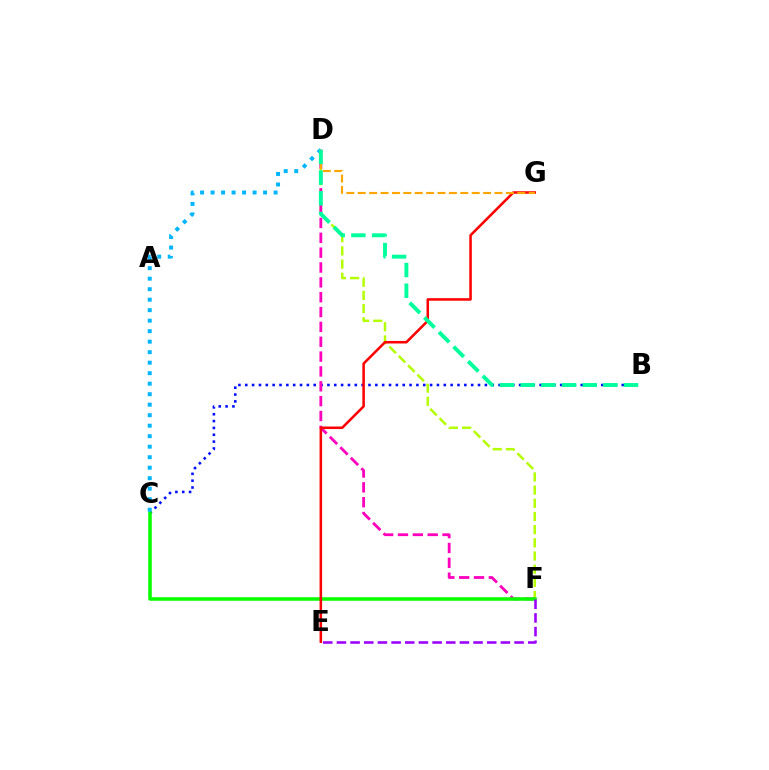{('B', 'C'): [{'color': '#0010ff', 'line_style': 'dotted', 'thickness': 1.86}], ('D', 'F'): [{'color': '#b3ff00', 'line_style': 'dashed', 'thickness': 1.79}, {'color': '#ff00bd', 'line_style': 'dashed', 'thickness': 2.02}], ('C', 'F'): [{'color': '#08ff00', 'line_style': 'solid', 'thickness': 2.55}], ('E', 'G'): [{'color': '#ff0000', 'line_style': 'solid', 'thickness': 1.82}], ('C', 'D'): [{'color': '#00b5ff', 'line_style': 'dotted', 'thickness': 2.85}], ('D', 'G'): [{'color': '#ffa500', 'line_style': 'dashed', 'thickness': 1.55}], ('B', 'D'): [{'color': '#00ff9d', 'line_style': 'dashed', 'thickness': 2.81}], ('E', 'F'): [{'color': '#9b00ff', 'line_style': 'dashed', 'thickness': 1.86}]}